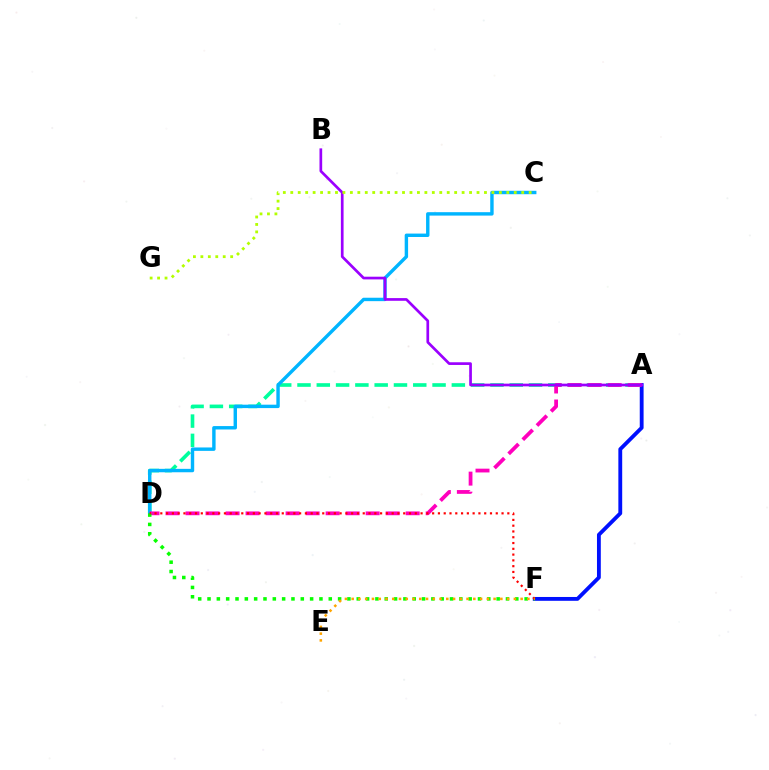{('A', 'D'): [{'color': '#00ff9d', 'line_style': 'dashed', 'thickness': 2.62}, {'color': '#ff00bd', 'line_style': 'dashed', 'thickness': 2.72}], ('A', 'F'): [{'color': '#0010ff', 'line_style': 'solid', 'thickness': 2.76}], ('C', 'D'): [{'color': '#00b5ff', 'line_style': 'solid', 'thickness': 2.46}], ('A', 'B'): [{'color': '#9b00ff', 'line_style': 'solid', 'thickness': 1.94}], ('D', 'F'): [{'color': '#08ff00', 'line_style': 'dotted', 'thickness': 2.53}, {'color': '#ff0000', 'line_style': 'dotted', 'thickness': 1.57}], ('C', 'G'): [{'color': '#b3ff00', 'line_style': 'dotted', 'thickness': 2.02}], ('E', 'F'): [{'color': '#ffa500', 'line_style': 'dotted', 'thickness': 1.84}]}